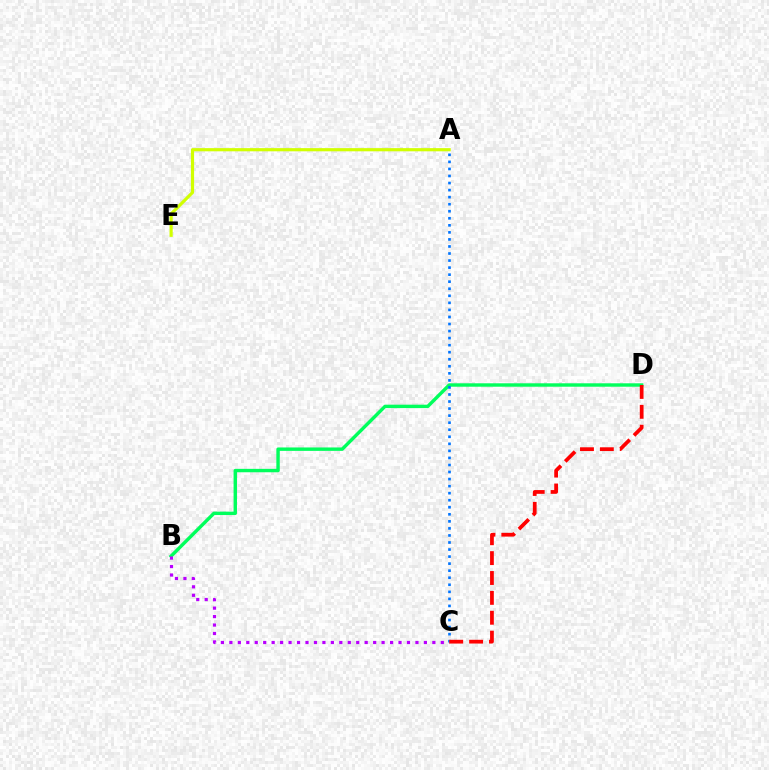{('B', 'D'): [{'color': '#00ff5c', 'line_style': 'solid', 'thickness': 2.46}], ('A', 'C'): [{'color': '#0074ff', 'line_style': 'dotted', 'thickness': 1.91}], ('B', 'C'): [{'color': '#b900ff', 'line_style': 'dotted', 'thickness': 2.3}], ('C', 'D'): [{'color': '#ff0000', 'line_style': 'dashed', 'thickness': 2.7}], ('A', 'E'): [{'color': '#d1ff00', 'line_style': 'solid', 'thickness': 2.29}]}